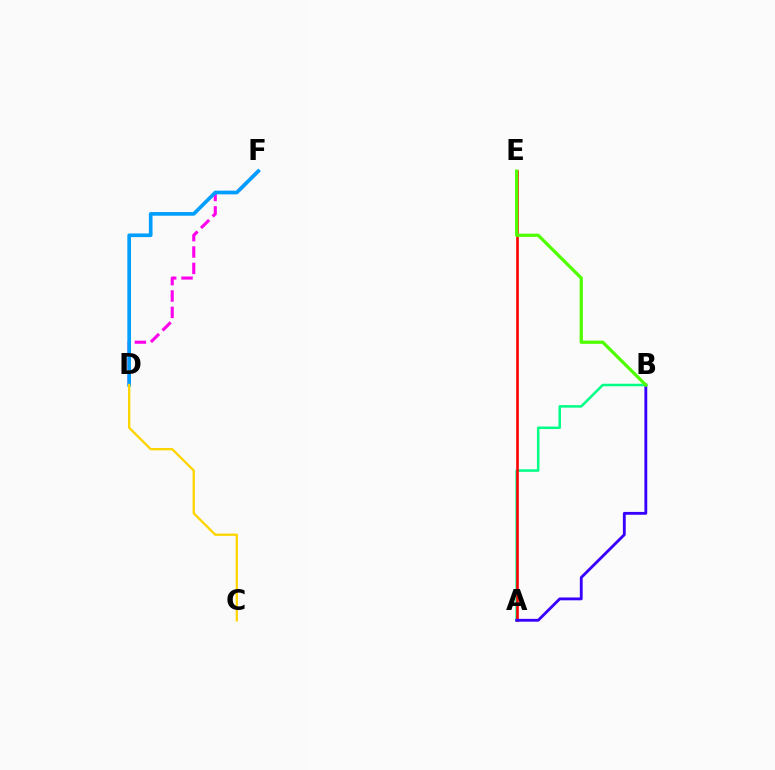{('D', 'F'): [{'color': '#ff00ed', 'line_style': 'dashed', 'thickness': 2.22}, {'color': '#009eff', 'line_style': 'solid', 'thickness': 2.63}], ('A', 'B'): [{'color': '#00ff86', 'line_style': 'solid', 'thickness': 1.82}, {'color': '#3700ff', 'line_style': 'solid', 'thickness': 2.04}], ('A', 'E'): [{'color': '#ff0000', 'line_style': 'solid', 'thickness': 1.89}], ('C', 'D'): [{'color': '#ffd500', 'line_style': 'solid', 'thickness': 1.67}], ('B', 'E'): [{'color': '#4fff00', 'line_style': 'solid', 'thickness': 2.34}]}